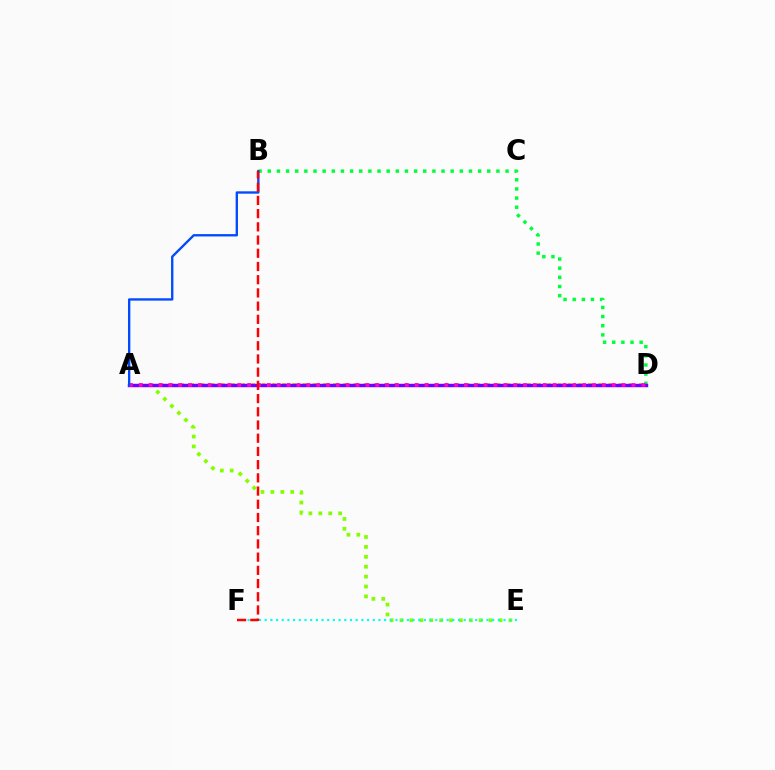{('A', 'E'): [{'color': '#84ff00', 'line_style': 'dotted', 'thickness': 2.69}], ('B', 'D'): [{'color': '#00ff39', 'line_style': 'dotted', 'thickness': 2.48}], ('A', 'D'): [{'color': '#ffbd00', 'line_style': 'dotted', 'thickness': 2.77}, {'color': '#7200ff', 'line_style': 'solid', 'thickness': 2.47}, {'color': '#ff00cf', 'line_style': 'dotted', 'thickness': 2.68}], ('E', 'F'): [{'color': '#00fff6', 'line_style': 'dotted', 'thickness': 1.55}], ('A', 'B'): [{'color': '#004bff', 'line_style': 'solid', 'thickness': 1.69}], ('B', 'F'): [{'color': '#ff0000', 'line_style': 'dashed', 'thickness': 1.79}]}